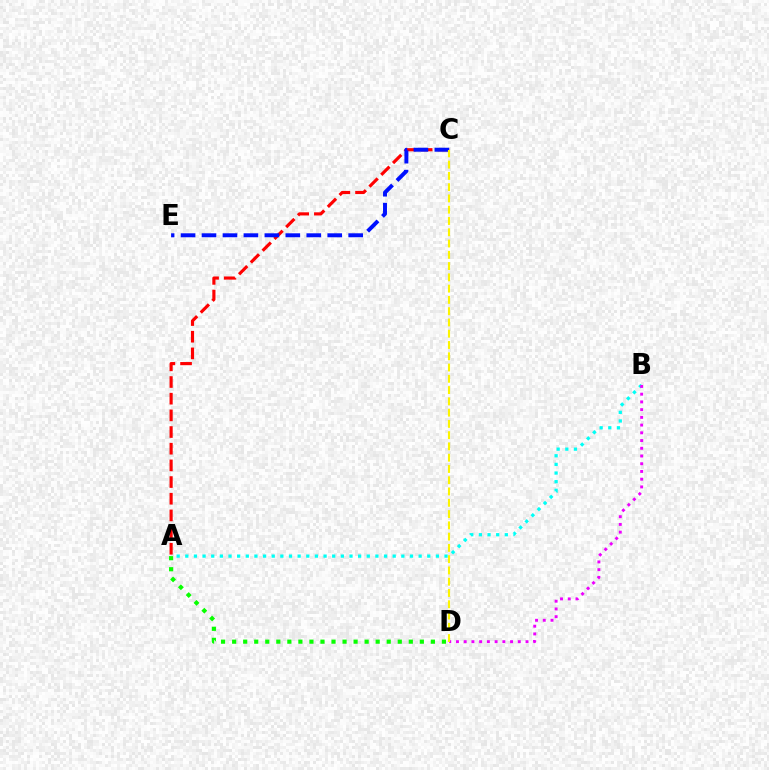{('A', 'C'): [{'color': '#ff0000', 'line_style': 'dashed', 'thickness': 2.27}], ('A', 'B'): [{'color': '#00fff6', 'line_style': 'dotted', 'thickness': 2.35}], ('A', 'D'): [{'color': '#08ff00', 'line_style': 'dotted', 'thickness': 3.0}], ('B', 'D'): [{'color': '#ee00ff', 'line_style': 'dotted', 'thickness': 2.1}], ('C', 'E'): [{'color': '#0010ff', 'line_style': 'dashed', 'thickness': 2.85}], ('C', 'D'): [{'color': '#fcf500', 'line_style': 'dashed', 'thickness': 1.53}]}